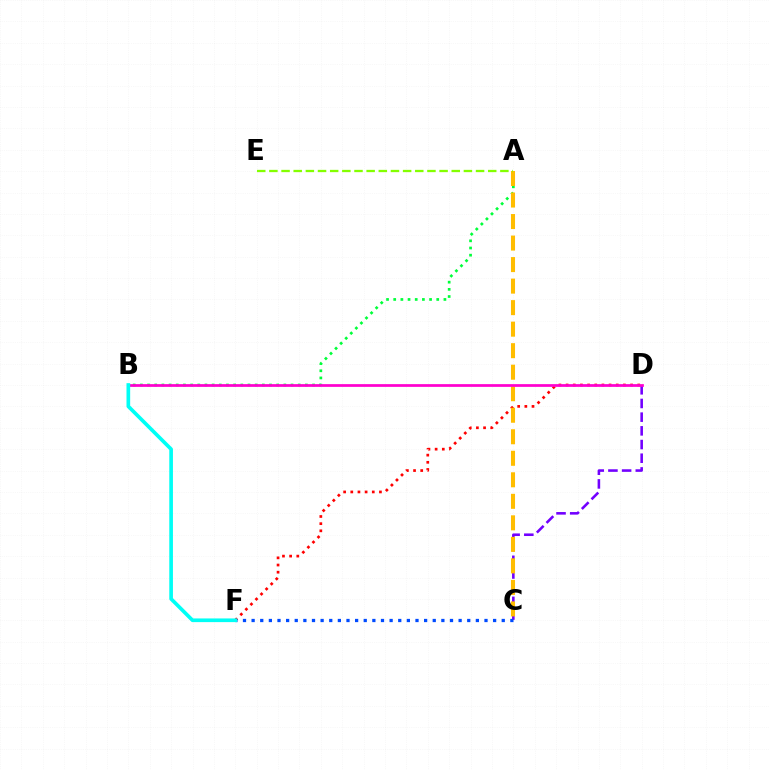{('C', 'D'): [{'color': '#7200ff', 'line_style': 'dashed', 'thickness': 1.86}], ('D', 'F'): [{'color': '#ff0000', 'line_style': 'dotted', 'thickness': 1.95}], ('A', 'B'): [{'color': '#00ff39', 'line_style': 'dotted', 'thickness': 1.95}], ('C', 'F'): [{'color': '#004bff', 'line_style': 'dotted', 'thickness': 2.34}], ('A', 'C'): [{'color': '#ffbd00', 'line_style': 'dashed', 'thickness': 2.92}], ('B', 'D'): [{'color': '#ff00cf', 'line_style': 'solid', 'thickness': 1.97}], ('B', 'F'): [{'color': '#00fff6', 'line_style': 'solid', 'thickness': 2.64}], ('A', 'E'): [{'color': '#84ff00', 'line_style': 'dashed', 'thickness': 1.65}]}